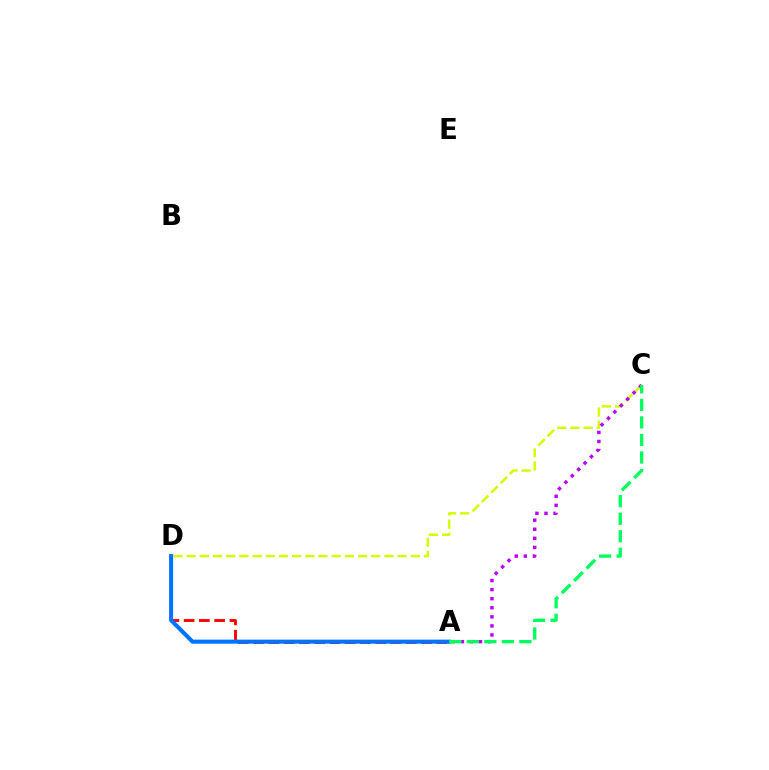{('A', 'D'): [{'color': '#ff0000', 'line_style': 'dashed', 'thickness': 2.07}, {'color': '#0074ff', 'line_style': 'solid', 'thickness': 2.93}], ('C', 'D'): [{'color': '#d1ff00', 'line_style': 'dashed', 'thickness': 1.79}], ('A', 'C'): [{'color': '#b900ff', 'line_style': 'dotted', 'thickness': 2.46}, {'color': '#00ff5c', 'line_style': 'dashed', 'thickness': 2.38}]}